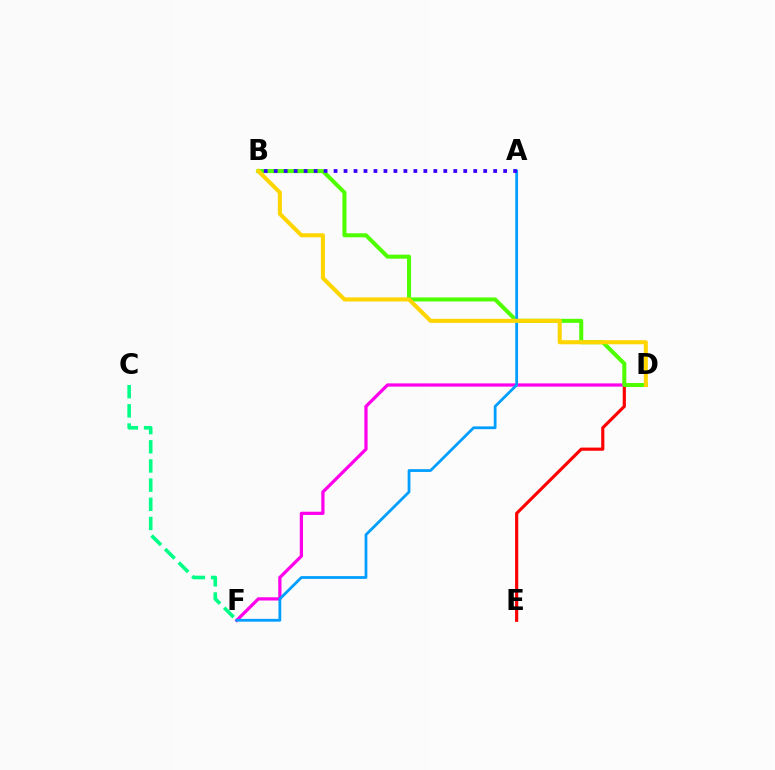{('D', 'E'): [{'color': '#ff0000', 'line_style': 'solid', 'thickness': 2.27}], ('D', 'F'): [{'color': '#ff00ed', 'line_style': 'solid', 'thickness': 2.33}], ('B', 'D'): [{'color': '#4fff00', 'line_style': 'solid', 'thickness': 2.9}, {'color': '#ffd500', 'line_style': 'solid', 'thickness': 2.92}], ('A', 'F'): [{'color': '#009eff', 'line_style': 'solid', 'thickness': 2.0}], ('C', 'F'): [{'color': '#00ff86', 'line_style': 'dashed', 'thickness': 2.6}], ('A', 'B'): [{'color': '#3700ff', 'line_style': 'dotted', 'thickness': 2.71}]}